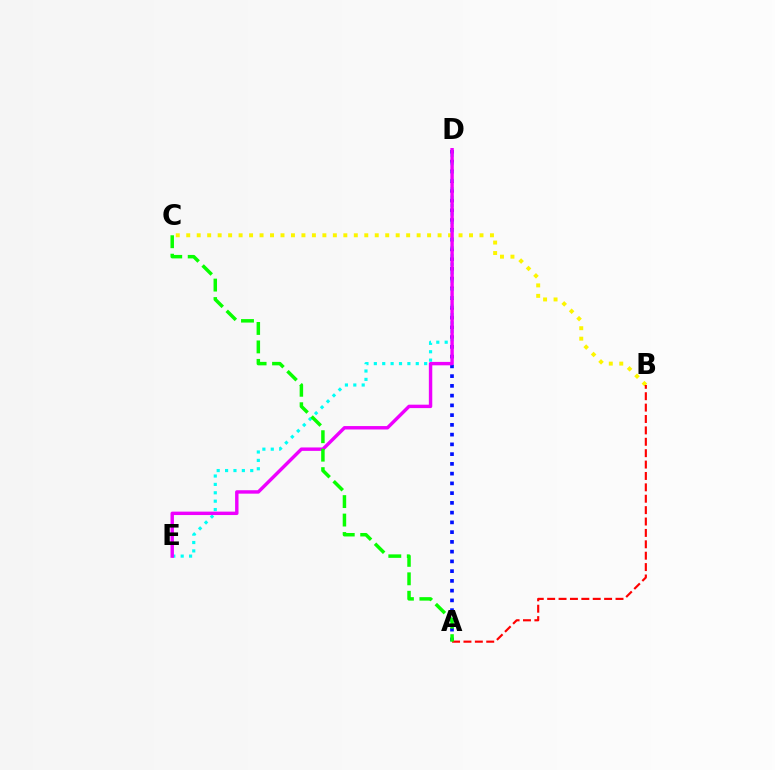{('A', 'D'): [{'color': '#0010ff', 'line_style': 'dotted', 'thickness': 2.65}], ('B', 'C'): [{'color': '#fcf500', 'line_style': 'dotted', 'thickness': 2.85}], ('A', 'B'): [{'color': '#ff0000', 'line_style': 'dashed', 'thickness': 1.55}], ('D', 'E'): [{'color': '#00fff6', 'line_style': 'dotted', 'thickness': 2.28}, {'color': '#ee00ff', 'line_style': 'solid', 'thickness': 2.46}], ('A', 'C'): [{'color': '#08ff00', 'line_style': 'dashed', 'thickness': 2.51}]}